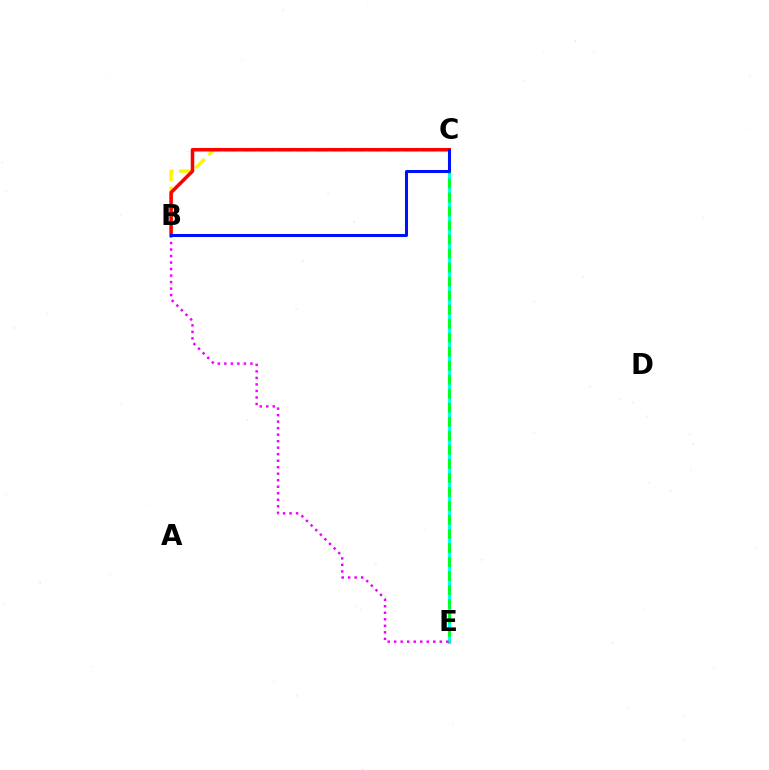{('C', 'E'): [{'color': '#00fff6', 'line_style': 'solid', 'thickness': 2.23}, {'color': '#08ff00', 'line_style': 'dashed', 'thickness': 1.9}], ('B', 'C'): [{'color': '#fcf500', 'line_style': 'dashed', 'thickness': 2.45}, {'color': '#ff0000', 'line_style': 'solid', 'thickness': 2.54}, {'color': '#0010ff', 'line_style': 'solid', 'thickness': 2.18}], ('B', 'E'): [{'color': '#ee00ff', 'line_style': 'dotted', 'thickness': 1.77}]}